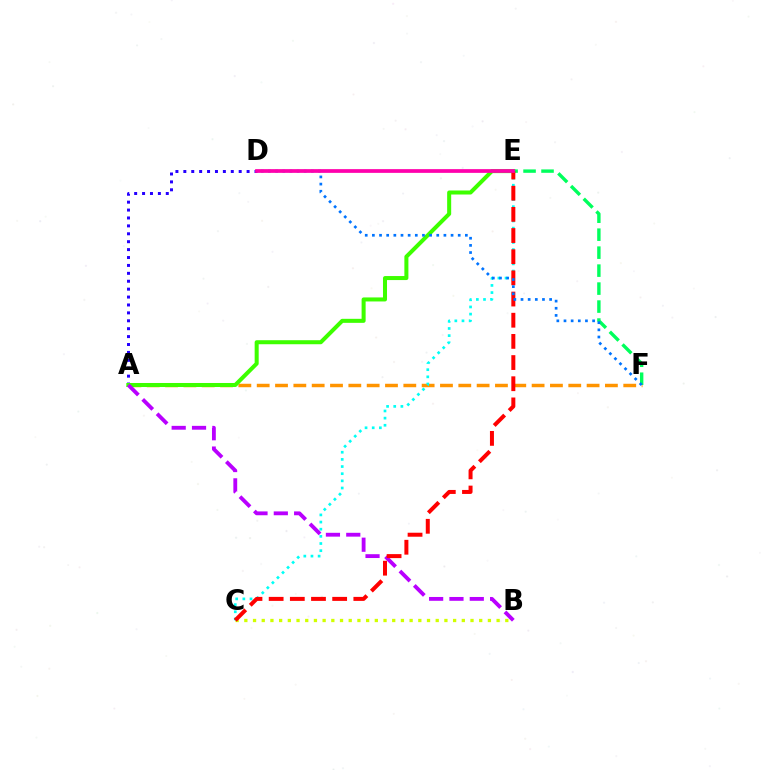{('B', 'C'): [{'color': '#d1ff00', 'line_style': 'dotted', 'thickness': 2.36}], ('A', 'F'): [{'color': '#ff9400', 'line_style': 'dashed', 'thickness': 2.49}], ('A', 'D'): [{'color': '#2500ff', 'line_style': 'dotted', 'thickness': 2.15}], ('A', 'E'): [{'color': '#3dff00', 'line_style': 'solid', 'thickness': 2.9}], ('E', 'F'): [{'color': '#00ff5c', 'line_style': 'dashed', 'thickness': 2.44}], ('C', 'E'): [{'color': '#00fff6', 'line_style': 'dotted', 'thickness': 1.94}, {'color': '#ff0000', 'line_style': 'dashed', 'thickness': 2.88}], ('A', 'B'): [{'color': '#b900ff', 'line_style': 'dashed', 'thickness': 2.76}], ('D', 'F'): [{'color': '#0074ff', 'line_style': 'dotted', 'thickness': 1.94}], ('D', 'E'): [{'color': '#ff00ac', 'line_style': 'solid', 'thickness': 2.68}]}